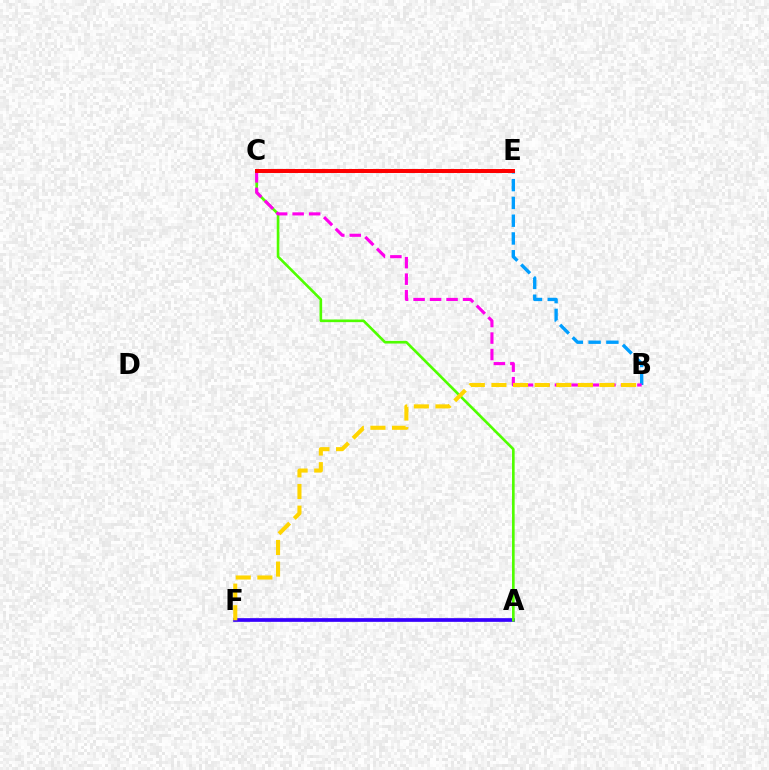{('A', 'F'): [{'color': '#3700ff', 'line_style': 'solid', 'thickness': 2.66}], ('A', 'C'): [{'color': '#4fff00', 'line_style': 'solid', 'thickness': 1.89}], ('C', 'E'): [{'color': '#00ff86', 'line_style': 'dotted', 'thickness': 2.68}, {'color': '#ff0000', 'line_style': 'solid', 'thickness': 2.86}], ('B', 'E'): [{'color': '#009eff', 'line_style': 'dashed', 'thickness': 2.41}], ('B', 'C'): [{'color': '#ff00ed', 'line_style': 'dashed', 'thickness': 2.24}], ('B', 'F'): [{'color': '#ffd500', 'line_style': 'dashed', 'thickness': 2.94}]}